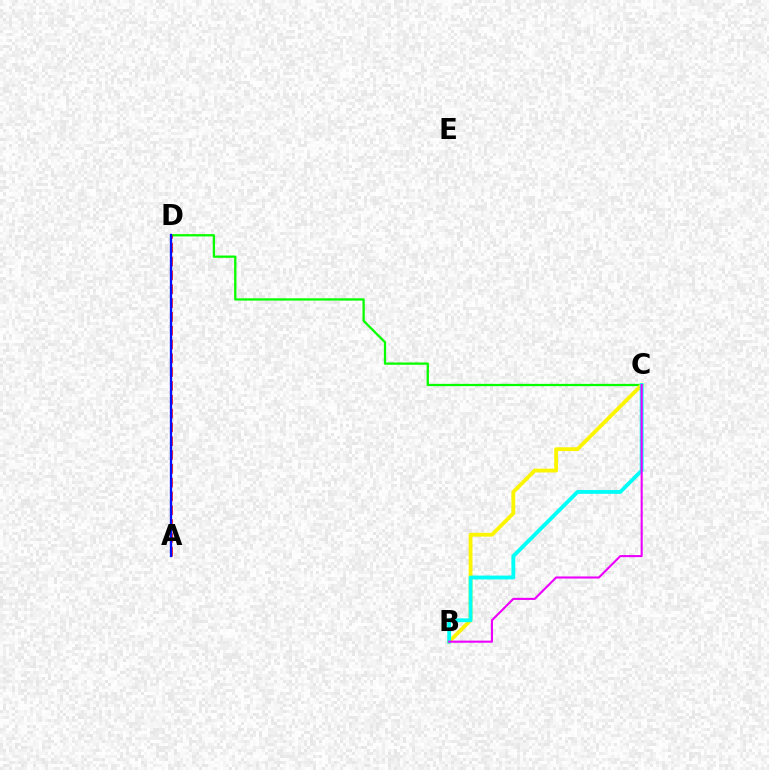{('C', 'D'): [{'color': '#08ff00', 'line_style': 'solid', 'thickness': 1.65}], ('B', 'C'): [{'color': '#fcf500', 'line_style': 'solid', 'thickness': 2.75}, {'color': '#00fff6', 'line_style': 'solid', 'thickness': 2.76}, {'color': '#ee00ff', 'line_style': 'solid', 'thickness': 1.52}], ('A', 'D'): [{'color': '#ff0000', 'line_style': 'dashed', 'thickness': 1.88}, {'color': '#0010ff', 'line_style': 'solid', 'thickness': 1.66}]}